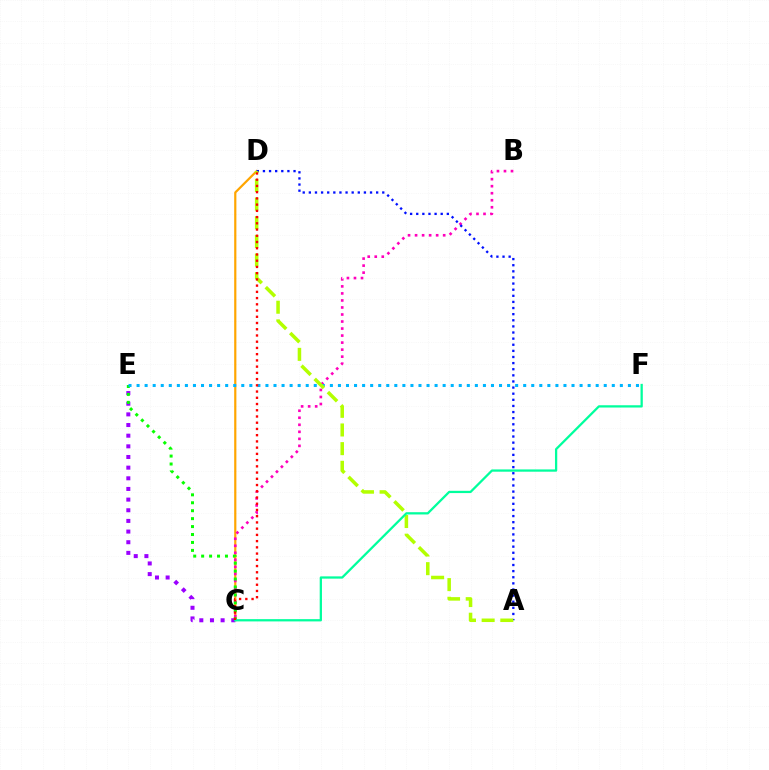{('C', 'D'): [{'color': '#ffa500', 'line_style': 'solid', 'thickness': 1.58}, {'color': '#ff0000', 'line_style': 'dotted', 'thickness': 1.69}], ('B', 'C'): [{'color': '#ff00bd', 'line_style': 'dotted', 'thickness': 1.91}], ('C', 'E'): [{'color': '#9b00ff', 'line_style': 'dotted', 'thickness': 2.89}, {'color': '#08ff00', 'line_style': 'dotted', 'thickness': 2.16}], ('E', 'F'): [{'color': '#00b5ff', 'line_style': 'dotted', 'thickness': 2.19}], ('A', 'D'): [{'color': '#0010ff', 'line_style': 'dotted', 'thickness': 1.66}, {'color': '#b3ff00', 'line_style': 'dashed', 'thickness': 2.54}], ('C', 'F'): [{'color': '#00ff9d', 'line_style': 'solid', 'thickness': 1.63}]}